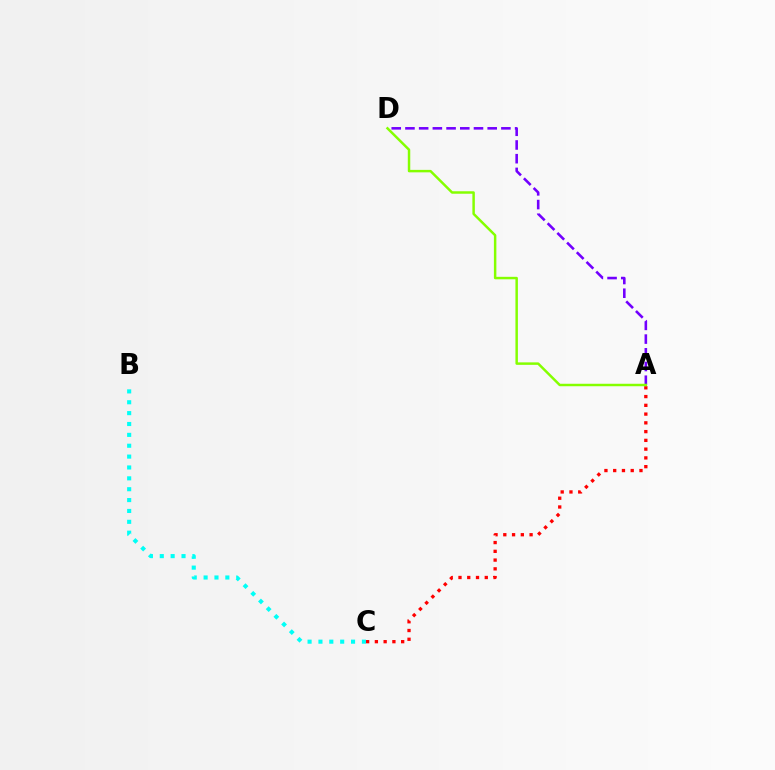{('A', 'D'): [{'color': '#7200ff', 'line_style': 'dashed', 'thickness': 1.86}, {'color': '#84ff00', 'line_style': 'solid', 'thickness': 1.78}], ('B', 'C'): [{'color': '#00fff6', 'line_style': 'dotted', 'thickness': 2.95}], ('A', 'C'): [{'color': '#ff0000', 'line_style': 'dotted', 'thickness': 2.38}]}